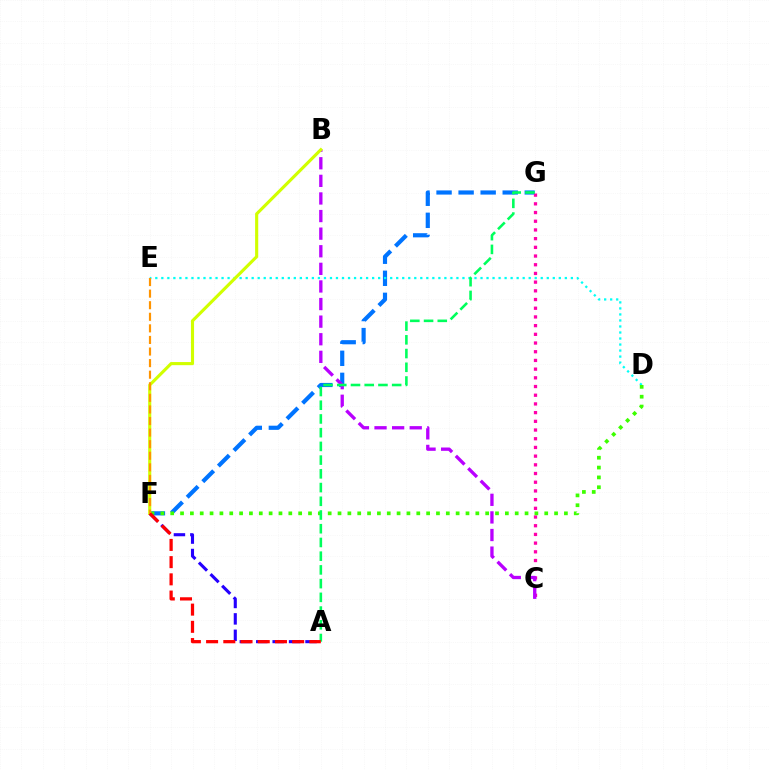{('F', 'G'): [{'color': '#0074ff', 'line_style': 'dashed', 'thickness': 3.0}], ('C', 'G'): [{'color': '#ff00ac', 'line_style': 'dotted', 'thickness': 2.36}], ('D', 'E'): [{'color': '#00fff6', 'line_style': 'dotted', 'thickness': 1.64}], ('D', 'F'): [{'color': '#3dff00', 'line_style': 'dotted', 'thickness': 2.67}], ('A', 'F'): [{'color': '#2500ff', 'line_style': 'dashed', 'thickness': 2.23}, {'color': '#ff0000', 'line_style': 'dashed', 'thickness': 2.34}], ('B', 'C'): [{'color': '#b900ff', 'line_style': 'dashed', 'thickness': 2.39}], ('A', 'G'): [{'color': '#00ff5c', 'line_style': 'dashed', 'thickness': 1.86}], ('B', 'F'): [{'color': '#d1ff00', 'line_style': 'solid', 'thickness': 2.25}], ('E', 'F'): [{'color': '#ff9400', 'line_style': 'dashed', 'thickness': 1.57}]}